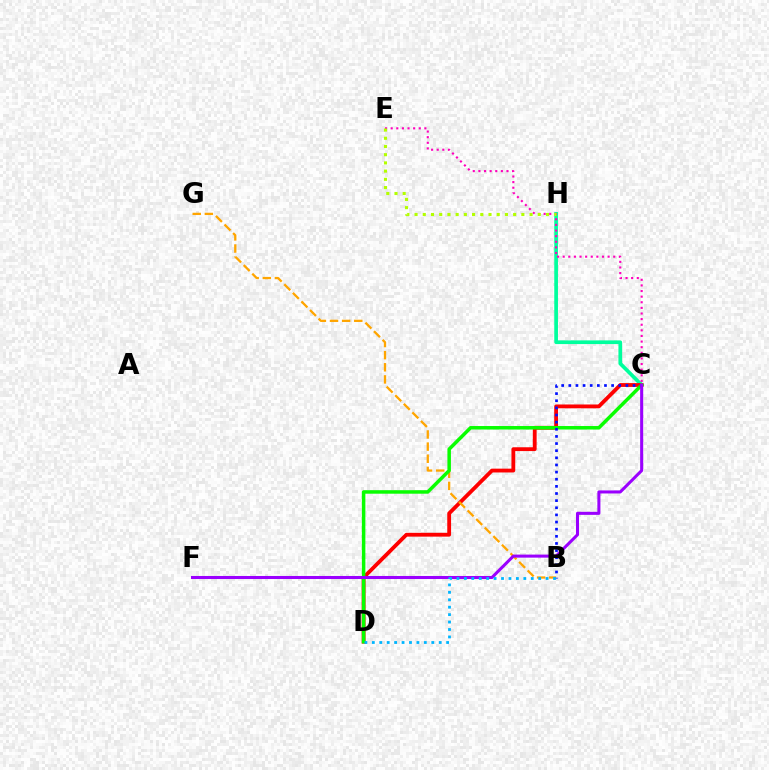{('C', 'H'): [{'color': '#00ff9d', 'line_style': 'solid', 'thickness': 2.66}], ('C', 'E'): [{'color': '#ff00bd', 'line_style': 'dotted', 'thickness': 1.53}], ('C', 'D'): [{'color': '#ff0000', 'line_style': 'solid', 'thickness': 2.75}, {'color': '#08ff00', 'line_style': 'solid', 'thickness': 2.52}], ('B', 'G'): [{'color': '#ffa500', 'line_style': 'dashed', 'thickness': 1.65}], ('E', 'H'): [{'color': '#b3ff00', 'line_style': 'dotted', 'thickness': 2.23}], ('B', 'C'): [{'color': '#0010ff', 'line_style': 'dotted', 'thickness': 1.94}], ('C', 'F'): [{'color': '#9b00ff', 'line_style': 'solid', 'thickness': 2.2}], ('B', 'D'): [{'color': '#00b5ff', 'line_style': 'dotted', 'thickness': 2.02}]}